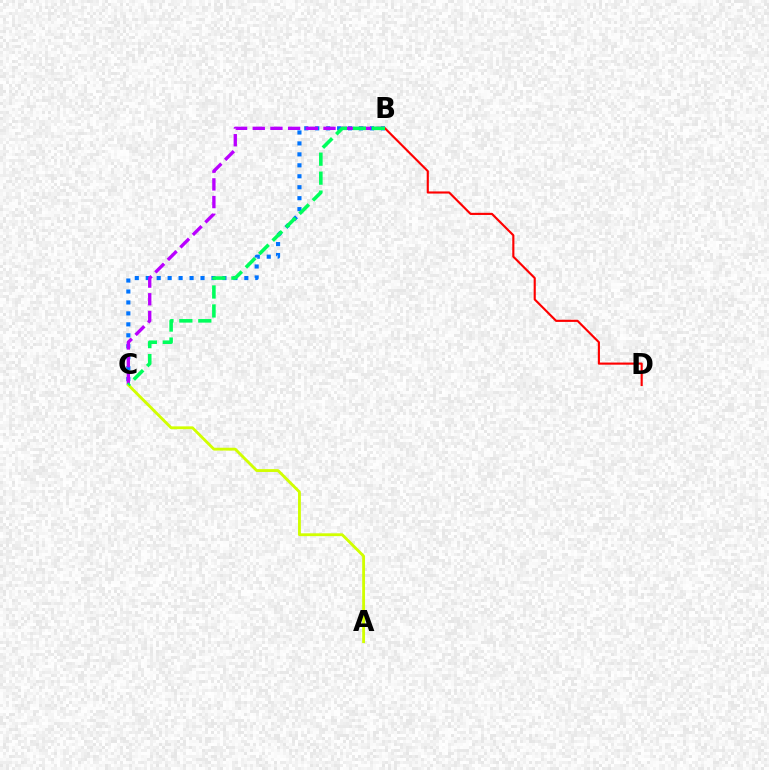{('B', 'C'): [{'color': '#0074ff', 'line_style': 'dotted', 'thickness': 2.98}, {'color': '#b900ff', 'line_style': 'dashed', 'thickness': 2.4}, {'color': '#00ff5c', 'line_style': 'dashed', 'thickness': 2.58}], ('A', 'C'): [{'color': '#d1ff00', 'line_style': 'solid', 'thickness': 2.04}], ('B', 'D'): [{'color': '#ff0000', 'line_style': 'solid', 'thickness': 1.54}]}